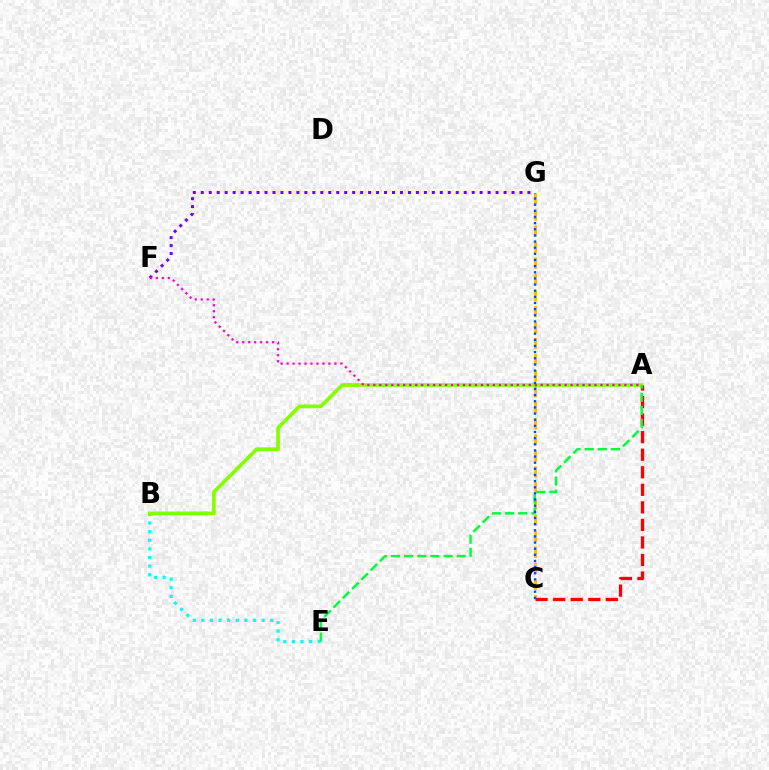{('C', 'G'): [{'color': '#ffbd00', 'line_style': 'dashed', 'thickness': 2.18}, {'color': '#004bff', 'line_style': 'dotted', 'thickness': 1.67}], ('B', 'E'): [{'color': '#00fff6', 'line_style': 'dotted', 'thickness': 2.34}], ('A', 'B'): [{'color': '#84ff00', 'line_style': 'solid', 'thickness': 2.64}], ('F', 'G'): [{'color': '#7200ff', 'line_style': 'dotted', 'thickness': 2.16}], ('A', 'C'): [{'color': '#ff0000', 'line_style': 'dashed', 'thickness': 2.38}], ('A', 'E'): [{'color': '#00ff39', 'line_style': 'dashed', 'thickness': 1.78}], ('A', 'F'): [{'color': '#ff00cf', 'line_style': 'dotted', 'thickness': 1.62}]}